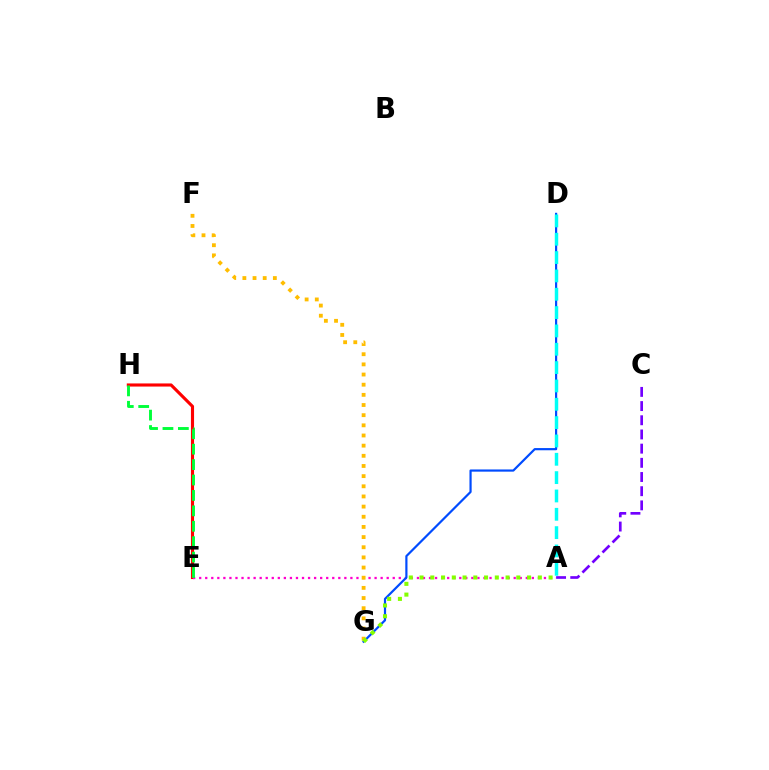{('E', 'H'): [{'color': '#ff0000', 'line_style': 'solid', 'thickness': 2.24}, {'color': '#00ff39', 'line_style': 'dashed', 'thickness': 2.09}], ('A', 'E'): [{'color': '#ff00cf', 'line_style': 'dotted', 'thickness': 1.64}], ('A', 'C'): [{'color': '#7200ff', 'line_style': 'dashed', 'thickness': 1.93}], ('D', 'G'): [{'color': '#004bff', 'line_style': 'solid', 'thickness': 1.58}], ('F', 'G'): [{'color': '#ffbd00', 'line_style': 'dotted', 'thickness': 2.76}], ('A', 'D'): [{'color': '#00fff6', 'line_style': 'dashed', 'thickness': 2.49}], ('A', 'G'): [{'color': '#84ff00', 'line_style': 'dotted', 'thickness': 2.92}]}